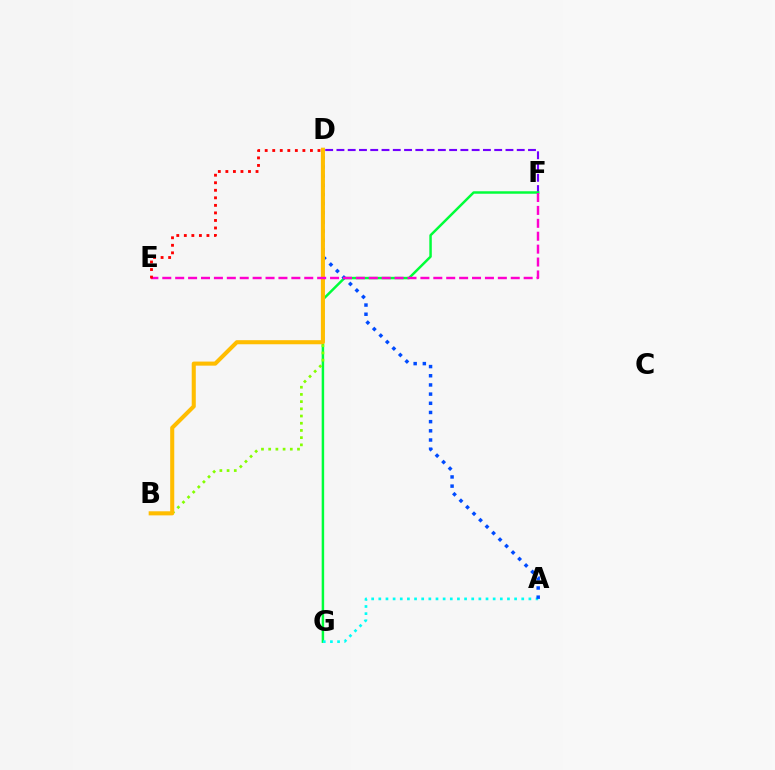{('D', 'F'): [{'color': '#7200ff', 'line_style': 'dashed', 'thickness': 1.53}], ('F', 'G'): [{'color': '#00ff39', 'line_style': 'solid', 'thickness': 1.78}], ('B', 'D'): [{'color': '#84ff00', 'line_style': 'dotted', 'thickness': 1.96}, {'color': '#ffbd00', 'line_style': 'solid', 'thickness': 2.93}], ('A', 'G'): [{'color': '#00fff6', 'line_style': 'dotted', 'thickness': 1.94}], ('A', 'D'): [{'color': '#004bff', 'line_style': 'dotted', 'thickness': 2.49}], ('E', 'F'): [{'color': '#ff00cf', 'line_style': 'dashed', 'thickness': 1.75}], ('D', 'E'): [{'color': '#ff0000', 'line_style': 'dotted', 'thickness': 2.05}]}